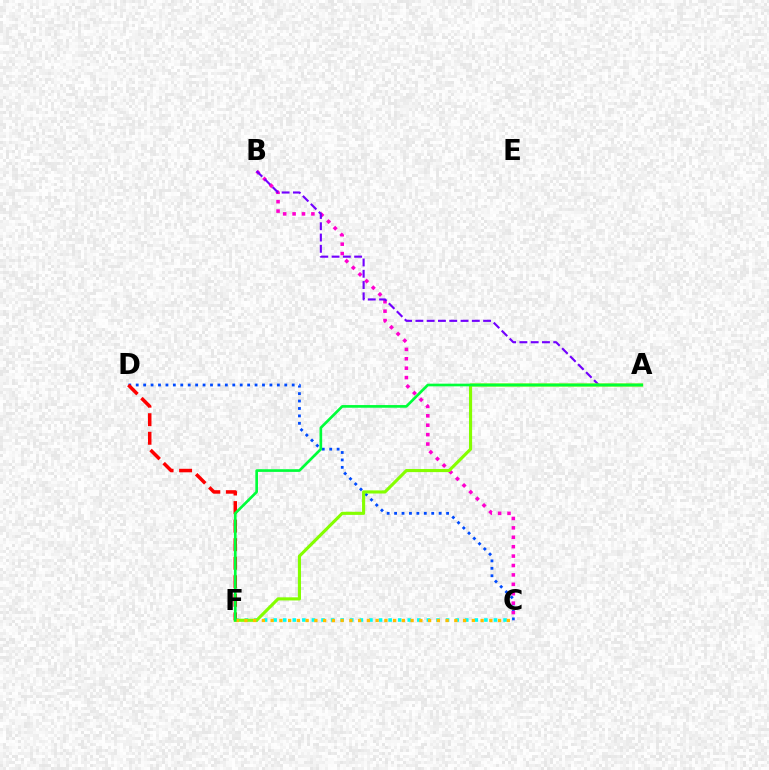{('C', 'D'): [{'color': '#004bff', 'line_style': 'dotted', 'thickness': 2.02}], ('B', 'C'): [{'color': '#ff00cf', 'line_style': 'dotted', 'thickness': 2.56}], ('C', 'F'): [{'color': '#00fff6', 'line_style': 'dotted', 'thickness': 2.6}, {'color': '#ffbd00', 'line_style': 'dotted', 'thickness': 2.38}], ('A', 'B'): [{'color': '#7200ff', 'line_style': 'dashed', 'thickness': 1.53}], ('D', 'F'): [{'color': '#ff0000', 'line_style': 'dashed', 'thickness': 2.52}], ('A', 'F'): [{'color': '#84ff00', 'line_style': 'solid', 'thickness': 2.24}, {'color': '#00ff39', 'line_style': 'solid', 'thickness': 1.92}]}